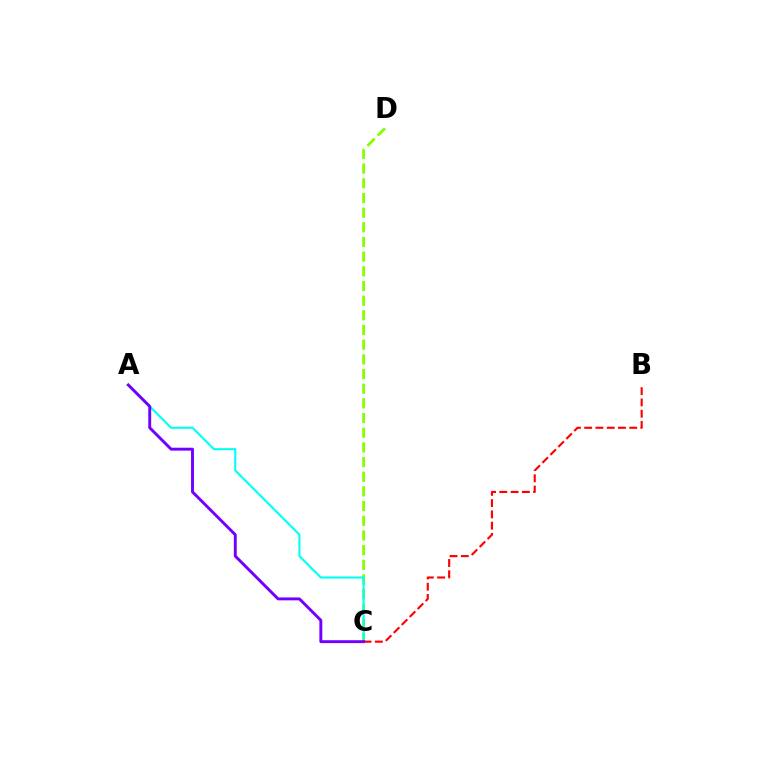{('C', 'D'): [{'color': '#84ff00', 'line_style': 'dashed', 'thickness': 1.99}], ('A', 'C'): [{'color': '#00fff6', 'line_style': 'solid', 'thickness': 1.51}, {'color': '#7200ff', 'line_style': 'solid', 'thickness': 2.1}], ('B', 'C'): [{'color': '#ff0000', 'line_style': 'dashed', 'thickness': 1.53}]}